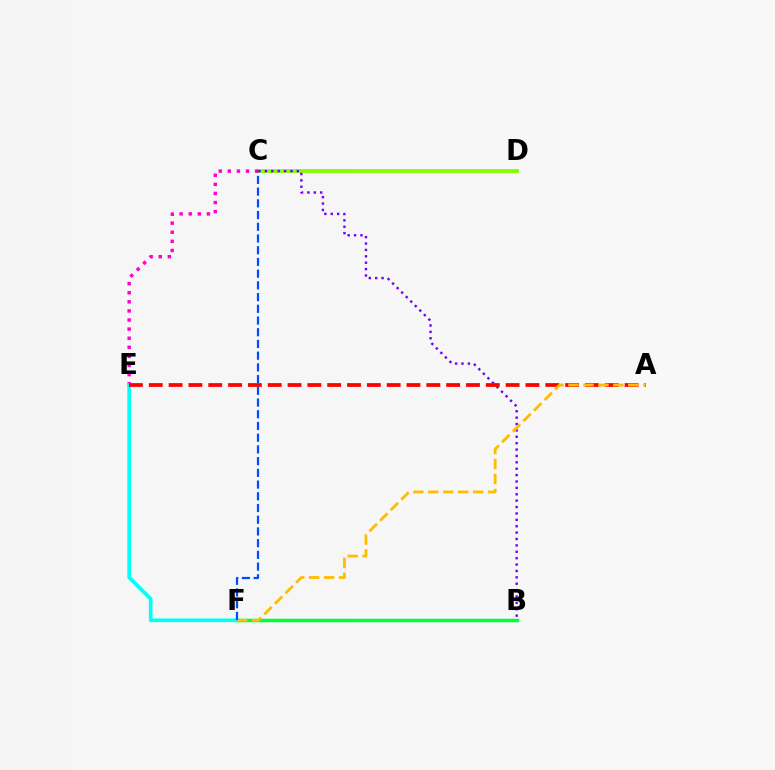{('C', 'D'): [{'color': '#84ff00', 'line_style': 'solid', 'thickness': 2.78}], ('C', 'E'): [{'color': '#ff00cf', 'line_style': 'dotted', 'thickness': 2.47}], ('B', 'C'): [{'color': '#7200ff', 'line_style': 'dotted', 'thickness': 1.74}], ('B', 'F'): [{'color': '#00ff39', 'line_style': 'solid', 'thickness': 2.51}], ('E', 'F'): [{'color': '#00fff6', 'line_style': 'solid', 'thickness': 2.65}], ('A', 'E'): [{'color': '#ff0000', 'line_style': 'dashed', 'thickness': 2.69}], ('A', 'F'): [{'color': '#ffbd00', 'line_style': 'dashed', 'thickness': 2.03}], ('C', 'F'): [{'color': '#004bff', 'line_style': 'dashed', 'thickness': 1.59}]}